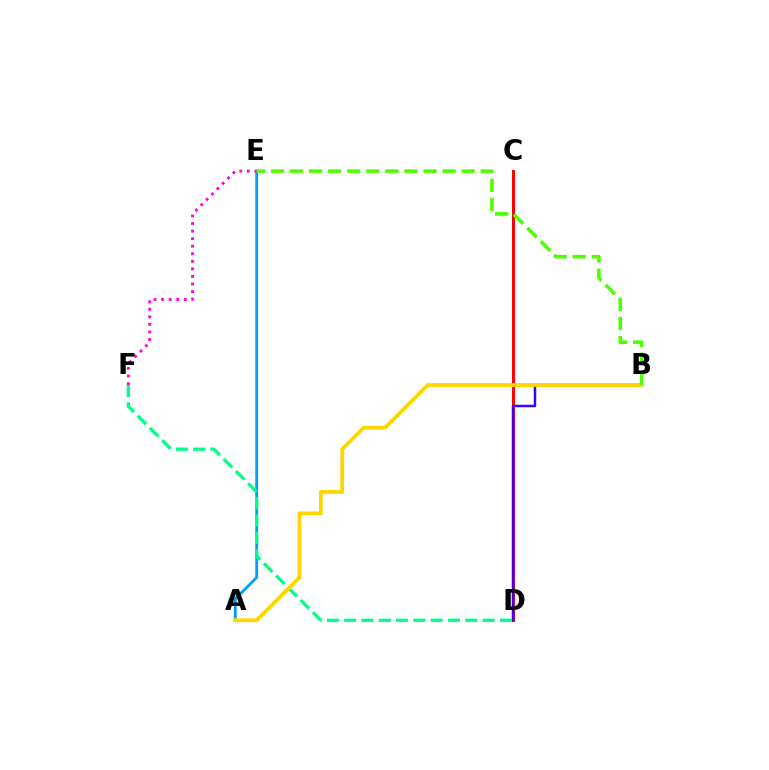{('A', 'E'): [{'color': '#009eff', 'line_style': 'solid', 'thickness': 2.04}], ('C', 'D'): [{'color': '#ff0000', 'line_style': 'solid', 'thickness': 2.19}], ('B', 'D'): [{'color': '#3700ff', 'line_style': 'solid', 'thickness': 1.78}], ('D', 'F'): [{'color': '#00ff86', 'line_style': 'dashed', 'thickness': 2.35}], ('A', 'B'): [{'color': '#ffd500', 'line_style': 'solid', 'thickness': 2.72}], ('E', 'F'): [{'color': '#ff00ed', 'line_style': 'dotted', 'thickness': 2.05}], ('B', 'E'): [{'color': '#4fff00', 'line_style': 'dashed', 'thickness': 2.59}]}